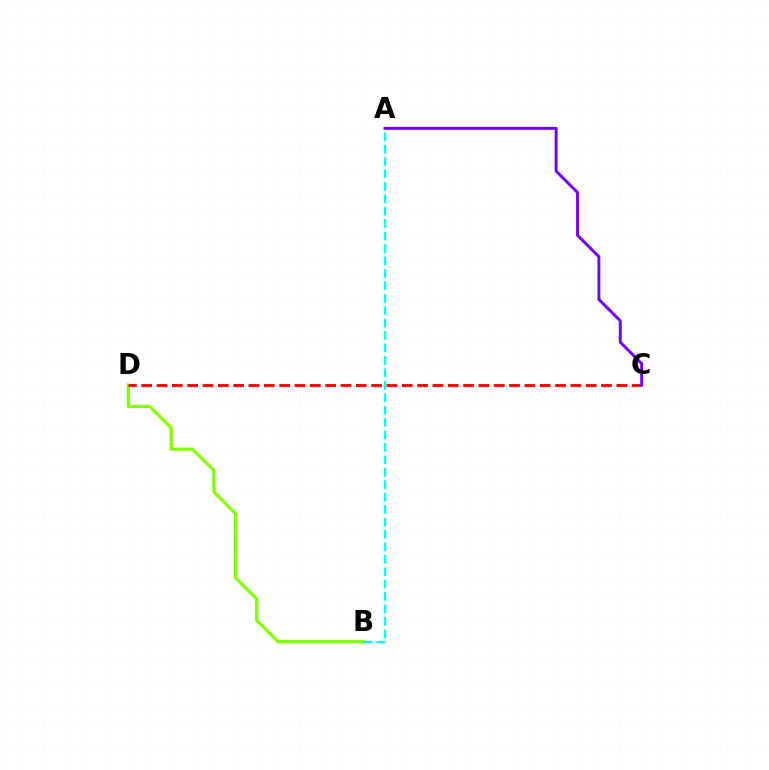{('B', 'D'): [{'color': '#84ff00', 'line_style': 'solid', 'thickness': 2.32}], ('A', 'B'): [{'color': '#00fff6', 'line_style': 'dashed', 'thickness': 1.69}], ('C', 'D'): [{'color': '#ff0000', 'line_style': 'dashed', 'thickness': 2.08}], ('A', 'C'): [{'color': '#7200ff', 'line_style': 'solid', 'thickness': 2.1}]}